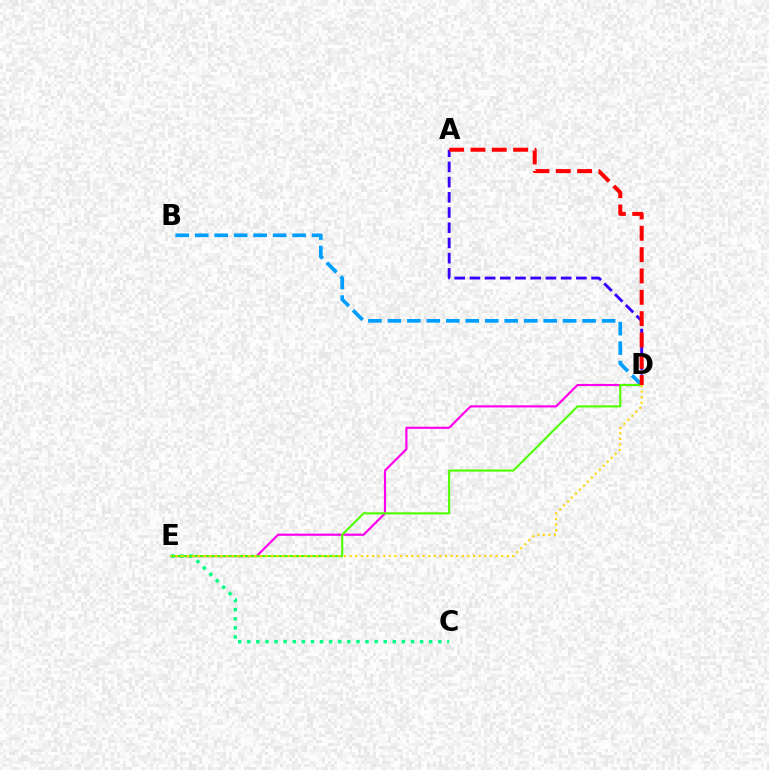{('D', 'E'): [{'color': '#ff00ed', 'line_style': 'solid', 'thickness': 1.55}, {'color': '#4fff00', 'line_style': 'solid', 'thickness': 1.52}, {'color': '#ffd500', 'line_style': 'dotted', 'thickness': 1.52}], ('C', 'E'): [{'color': '#00ff86', 'line_style': 'dotted', 'thickness': 2.47}], ('A', 'D'): [{'color': '#3700ff', 'line_style': 'dashed', 'thickness': 2.07}, {'color': '#ff0000', 'line_style': 'dashed', 'thickness': 2.9}], ('B', 'D'): [{'color': '#009eff', 'line_style': 'dashed', 'thickness': 2.65}]}